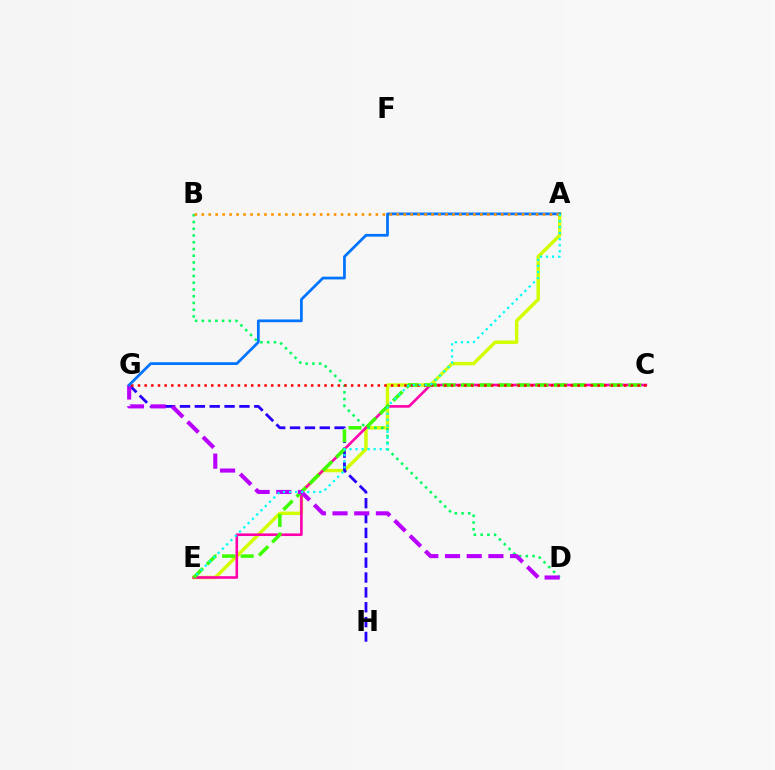{('A', 'E'): [{'color': '#d1ff00', 'line_style': 'solid', 'thickness': 2.46}, {'color': '#00fff6', 'line_style': 'dotted', 'thickness': 1.64}], ('G', 'H'): [{'color': '#2500ff', 'line_style': 'dashed', 'thickness': 2.02}], ('C', 'E'): [{'color': '#ff00ac', 'line_style': 'solid', 'thickness': 1.88}, {'color': '#3dff00', 'line_style': 'dashed', 'thickness': 2.53}], ('B', 'D'): [{'color': '#00ff5c', 'line_style': 'dotted', 'thickness': 1.83}], ('D', 'G'): [{'color': '#b900ff', 'line_style': 'dashed', 'thickness': 2.95}], ('C', 'G'): [{'color': '#ff0000', 'line_style': 'dotted', 'thickness': 1.81}], ('A', 'G'): [{'color': '#0074ff', 'line_style': 'solid', 'thickness': 1.98}], ('A', 'B'): [{'color': '#ff9400', 'line_style': 'dotted', 'thickness': 1.89}]}